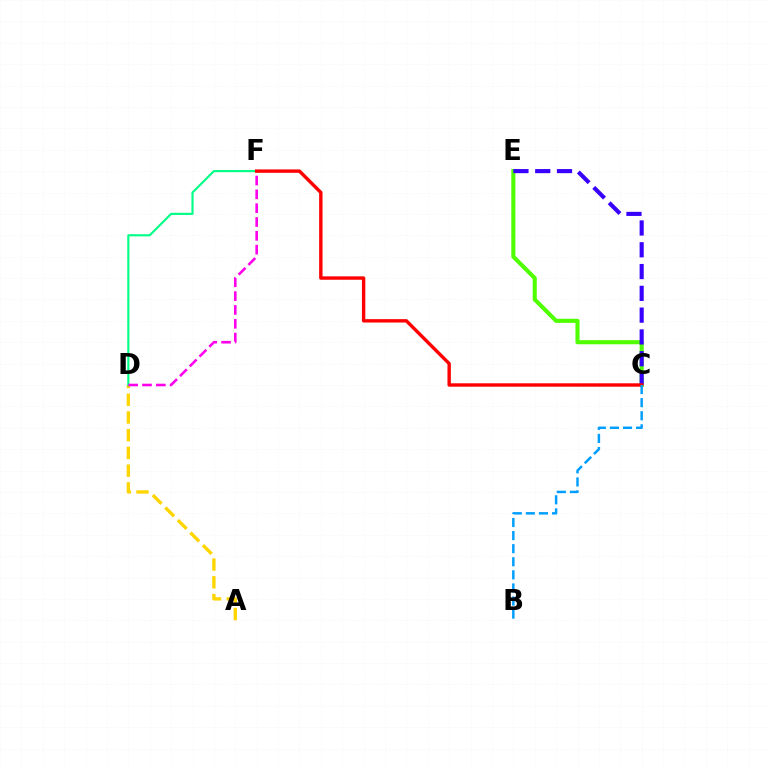{('C', 'E'): [{'color': '#4fff00', 'line_style': 'solid', 'thickness': 2.94}, {'color': '#3700ff', 'line_style': 'dashed', 'thickness': 2.96}], ('A', 'D'): [{'color': '#ffd500', 'line_style': 'dashed', 'thickness': 2.41}], ('D', 'F'): [{'color': '#00ff86', 'line_style': 'solid', 'thickness': 1.55}, {'color': '#ff00ed', 'line_style': 'dashed', 'thickness': 1.88}], ('C', 'F'): [{'color': '#ff0000', 'line_style': 'solid', 'thickness': 2.45}], ('B', 'C'): [{'color': '#009eff', 'line_style': 'dashed', 'thickness': 1.78}]}